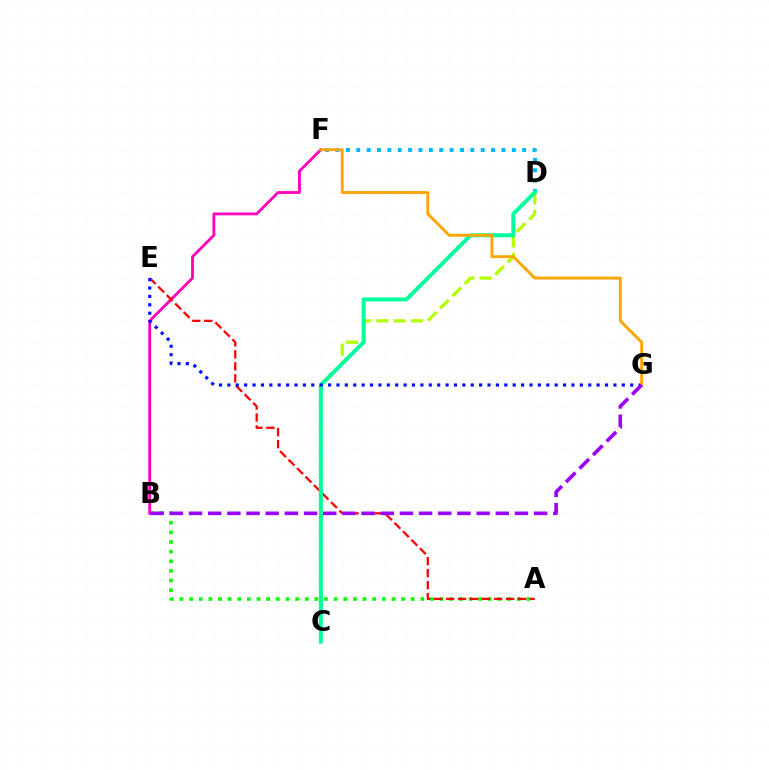{('D', 'F'): [{'color': '#00b5ff', 'line_style': 'dotted', 'thickness': 2.82}], ('A', 'B'): [{'color': '#08ff00', 'line_style': 'dotted', 'thickness': 2.62}], ('B', 'F'): [{'color': '#ff00bd', 'line_style': 'solid', 'thickness': 2.04}], ('A', 'E'): [{'color': '#ff0000', 'line_style': 'dashed', 'thickness': 1.63}], ('C', 'D'): [{'color': '#b3ff00', 'line_style': 'dashed', 'thickness': 2.35}, {'color': '#00ff9d', 'line_style': 'solid', 'thickness': 2.85}], ('E', 'G'): [{'color': '#0010ff', 'line_style': 'dotted', 'thickness': 2.28}], ('F', 'G'): [{'color': '#ffa500', 'line_style': 'solid', 'thickness': 2.07}], ('B', 'G'): [{'color': '#9b00ff', 'line_style': 'dashed', 'thickness': 2.6}]}